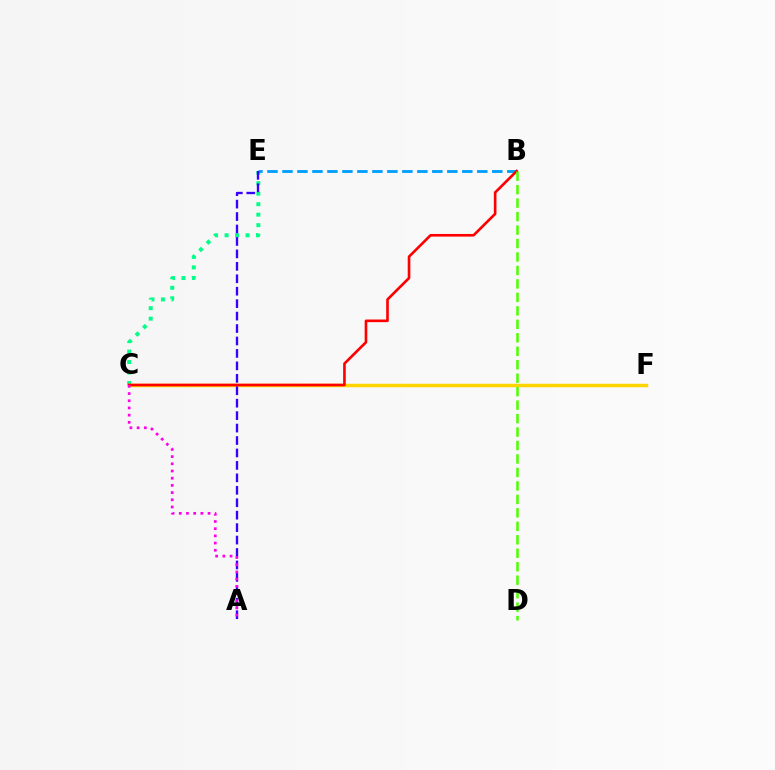{('C', 'E'): [{'color': '#00ff86', 'line_style': 'dotted', 'thickness': 2.85}], ('B', 'E'): [{'color': '#009eff', 'line_style': 'dashed', 'thickness': 2.04}], ('C', 'F'): [{'color': '#ffd500', 'line_style': 'solid', 'thickness': 2.5}], ('B', 'C'): [{'color': '#ff0000', 'line_style': 'solid', 'thickness': 1.9}], ('B', 'D'): [{'color': '#4fff00', 'line_style': 'dashed', 'thickness': 1.83}], ('A', 'E'): [{'color': '#3700ff', 'line_style': 'dashed', 'thickness': 1.69}], ('A', 'C'): [{'color': '#ff00ed', 'line_style': 'dotted', 'thickness': 1.96}]}